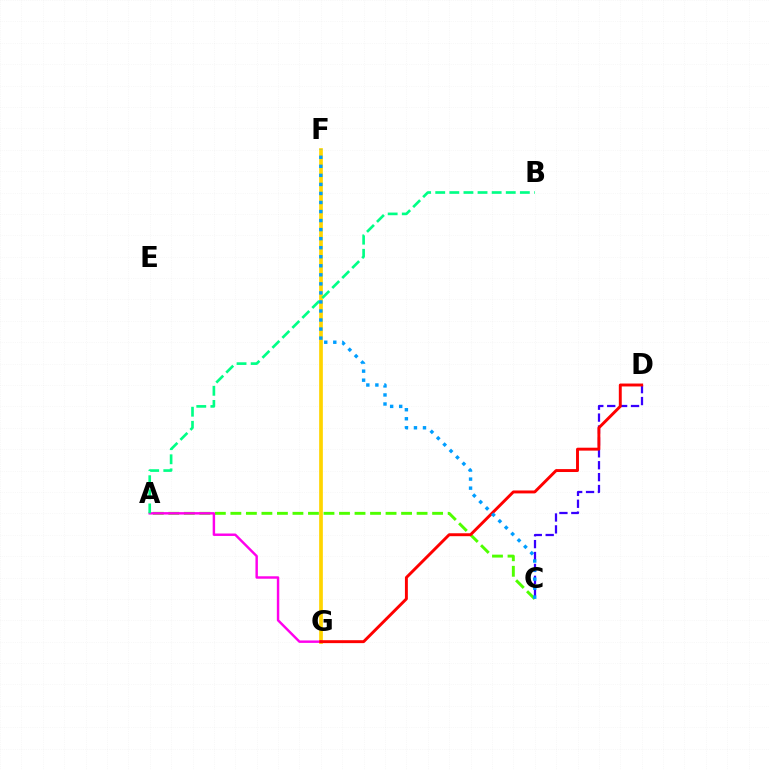{('A', 'C'): [{'color': '#4fff00', 'line_style': 'dashed', 'thickness': 2.11}], ('F', 'G'): [{'color': '#ffd500', 'line_style': 'solid', 'thickness': 2.67}], ('A', 'G'): [{'color': '#ff00ed', 'line_style': 'solid', 'thickness': 1.76}], ('A', 'B'): [{'color': '#00ff86', 'line_style': 'dashed', 'thickness': 1.92}], ('C', 'D'): [{'color': '#3700ff', 'line_style': 'dashed', 'thickness': 1.62}], ('D', 'G'): [{'color': '#ff0000', 'line_style': 'solid', 'thickness': 2.11}], ('C', 'F'): [{'color': '#009eff', 'line_style': 'dotted', 'thickness': 2.46}]}